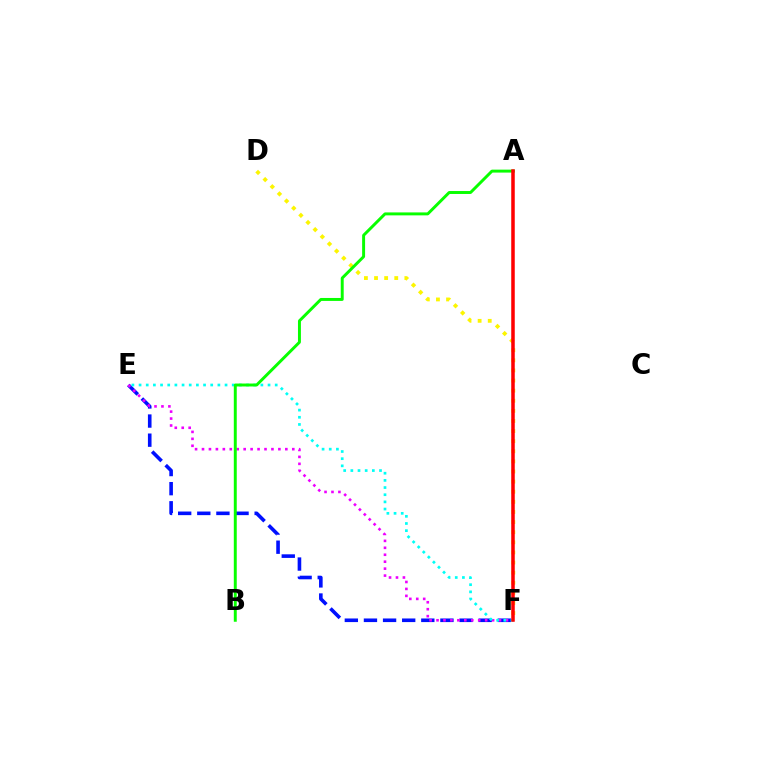{('D', 'F'): [{'color': '#fcf500', 'line_style': 'dotted', 'thickness': 2.75}], ('E', 'F'): [{'color': '#0010ff', 'line_style': 'dashed', 'thickness': 2.6}, {'color': '#ee00ff', 'line_style': 'dotted', 'thickness': 1.89}, {'color': '#00fff6', 'line_style': 'dotted', 'thickness': 1.95}], ('A', 'B'): [{'color': '#08ff00', 'line_style': 'solid', 'thickness': 2.12}], ('A', 'F'): [{'color': '#ff0000', 'line_style': 'solid', 'thickness': 2.53}]}